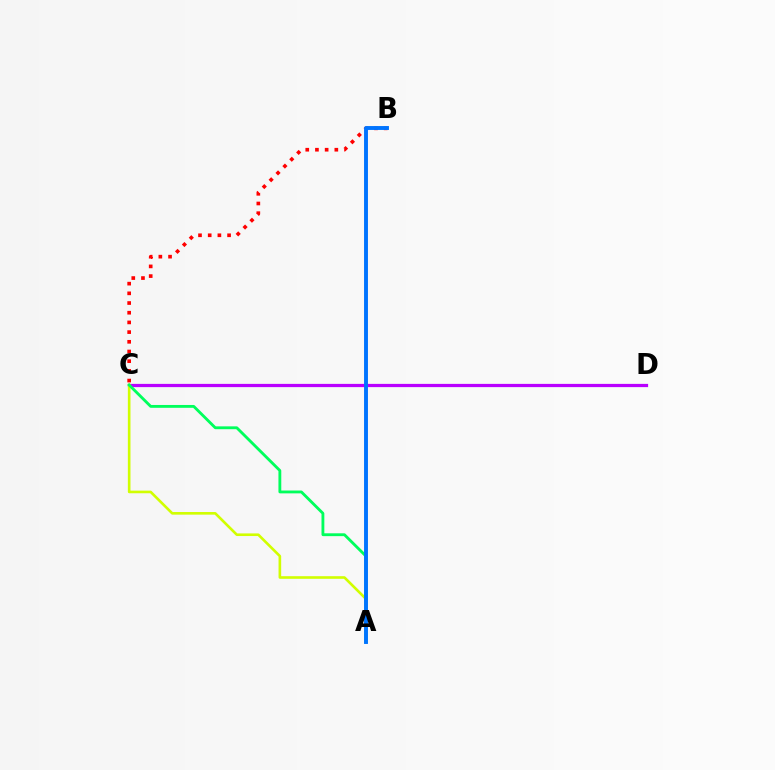{('B', 'C'): [{'color': '#ff0000', 'line_style': 'dotted', 'thickness': 2.63}], ('C', 'D'): [{'color': '#b900ff', 'line_style': 'solid', 'thickness': 2.33}], ('A', 'C'): [{'color': '#d1ff00', 'line_style': 'solid', 'thickness': 1.89}, {'color': '#00ff5c', 'line_style': 'solid', 'thickness': 2.05}], ('A', 'B'): [{'color': '#0074ff', 'line_style': 'solid', 'thickness': 2.8}]}